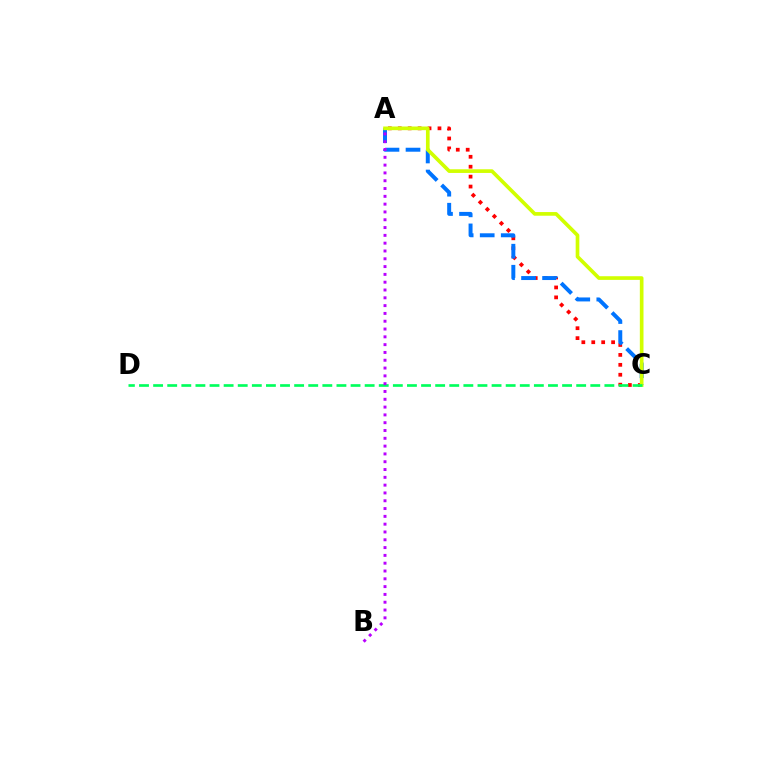{('A', 'C'): [{'color': '#ff0000', 'line_style': 'dotted', 'thickness': 2.7}, {'color': '#0074ff', 'line_style': 'dashed', 'thickness': 2.86}, {'color': '#d1ff00', 'line_style': 'solid', 'thickness': 2.64}], ('C', 'D'): [{'color': '#00ff5c', 'line_style': 'dashed', 'thickness': 1.92}], ('A', 'B'): [{'color': '#b900ff', 'line_style': 'dotted', 'thickness': 2.12}]}